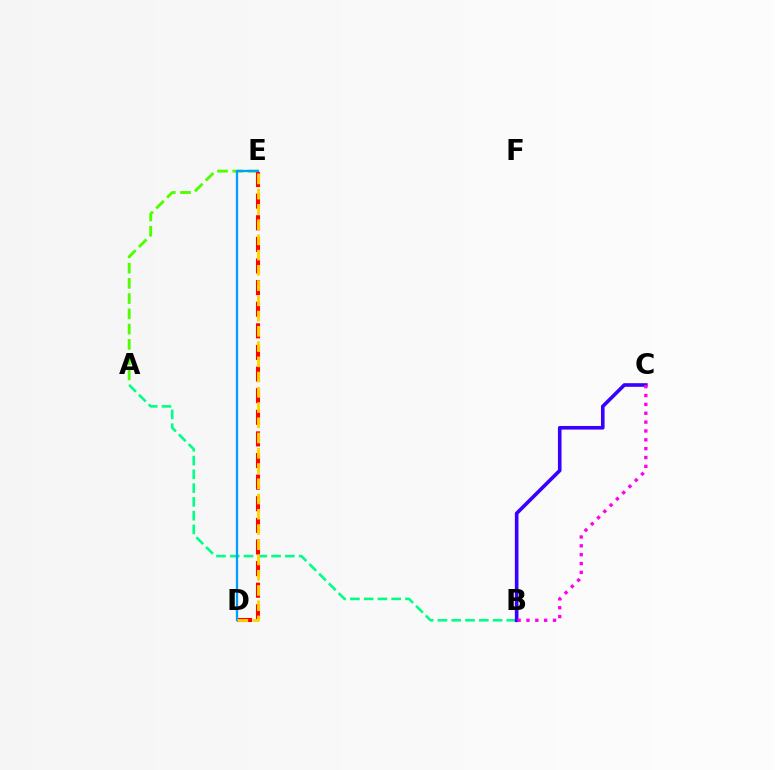{('A', 'B'): [{'color': '#00ff86', 'line_style': 'dashed', 'thickness': 1.87}], ('A', 'E'): [{'color': '#4fff00', 'line_style': 'dashed', 'thickness': 2.07}], ('D', 'E'): [{'color': '#ff0000', 'line_style': 'dashed', 'thickness': 2.94}, {'color': '#009eff', 'line_style': 'solid', 'thickness': 1.65}, {'color': '#ffd500', 'line_style': 'dashed', 'thickness': 2.07}], ('B', 'C'): [{'color': '#3700ff', 'line_style': 'solid', 'thickness': 2.6}, {'color': '#ff00ed', 'line_style': 'dotted', 'thickness': 2.41}]}